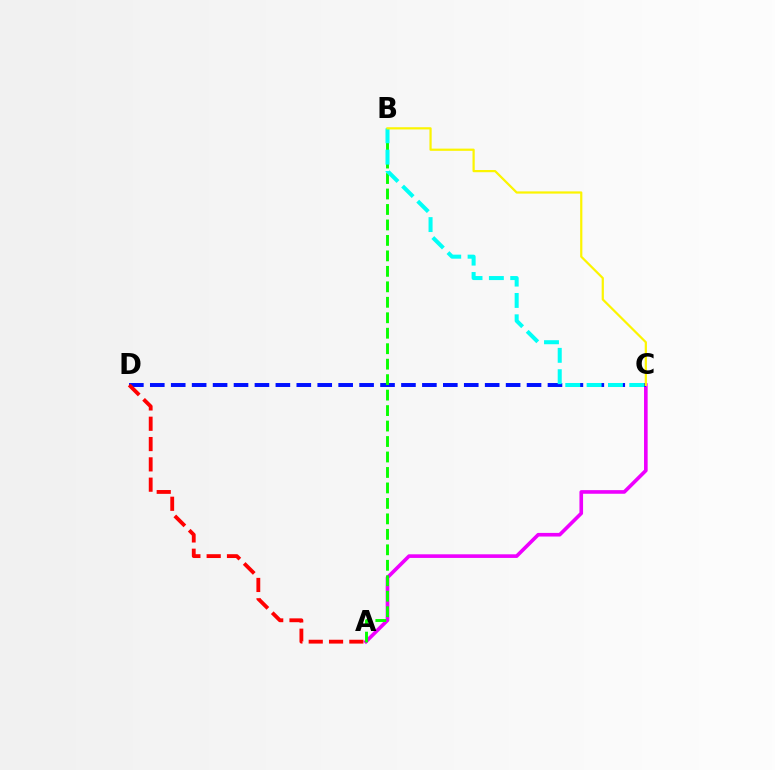{('A', 'C'): [{'color': '#ee00ff', 'line_style': 'solid', 'thickness': 2.61}], ('C', 'D'): [{'color': '#0010ff', 'line_style': 'dashed', 'thickness': 2.84}], ('A', 'B'): [{'color': '#08ff00', 'line_style': 'dashed', 'thickness': 2.1}], ('B', 'C'): [{'color': '#00fff6', 'line_style': 'dashed', 'thickness': 2.9}, {'color': '#fcf500', 'line_style': 'solid', 'thickness': 1.6}], ('A', 'D'): [{'color': '#ff0000', 'line_style': 'dashed', 'thickness': 2.76}]}